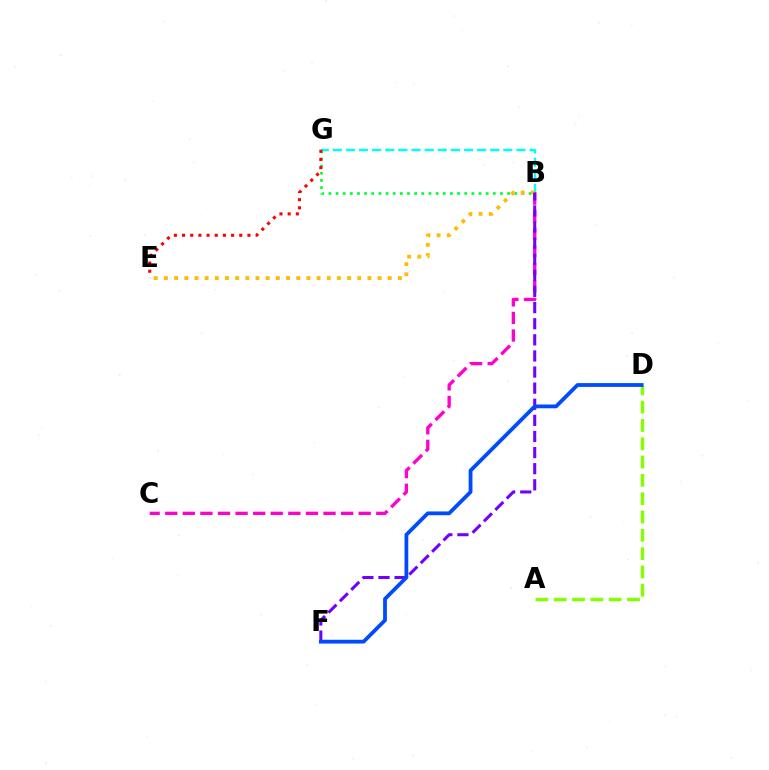{('B', 'G'): [{'color': '#00ff39', 'line_style': 'dotted', 'thickness': 1.94}, {'color': '#00fff6', 'line_style': 'dashed', 'thickness': 1.78}], ('E', 'G'): [{'color': '#ff0000', 'line_style': 'dotted', 'thickness': 2.22}], ('A', 'D'): [{'color': '#84ff00', 'line_style': 'dashed', 'thickness': 2.49}], ('B', 'C'): [{'color': '#ff00cf', 'line_style': 'dashed', 'thickness': 2.39}], ('B', 'E'): [{'color': '#ffbd00', 'line_style': 'dotted', 'thickness': 2.76}], ('B', 'F'): [{'color': '#7200ff', 'line_style': 'dashed', 'thickness': 2.19}], ('D', 'F'): [{'color': '#004bff', 'line_style': 'solid', 'thickness': 2.73}]}